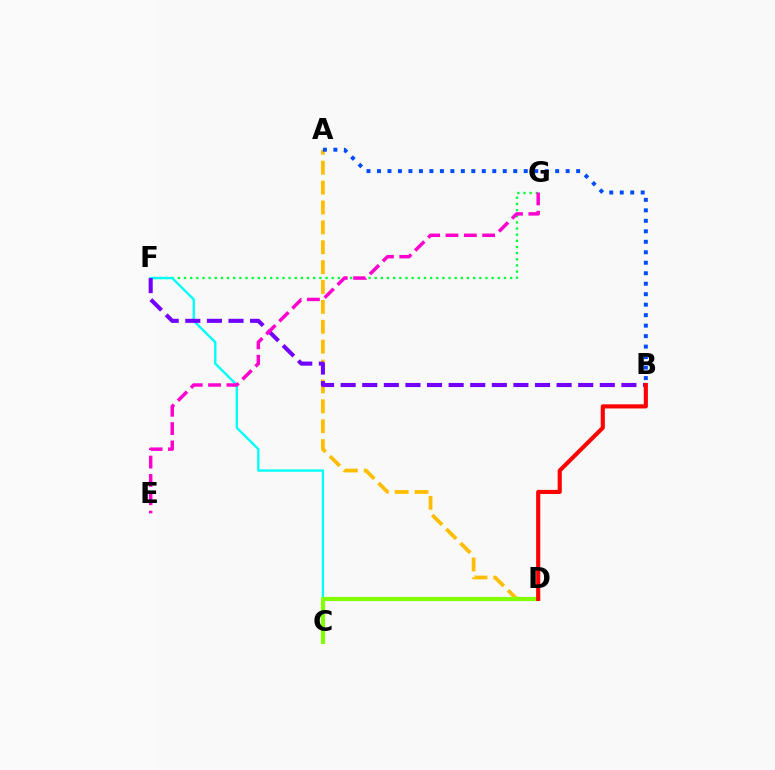{('F', 'G'): [{'color': '#00ff39', 'line_style': 'dotted', 'thickness': 1.67}], ('A', 'D'): [{'color': '#ffbd00', 'line_style': 'dashed', 'thickness': 2.7}], ('C', 'F'): [{'color': '#00fff6', 'line_style': 'solid', 'thickness': 1.7}], ('B', 'F'): [{'color': '#7200ff', 'line_style': 'dashed', 'thickness': 2.93}], ('C', 'D'): [{'color': '#84ff00', 'line_style': 'solid', 'thickness': 2.98}], ('A', 'B'): [{'color': '#004bff', 'line_style': 'dotted', 'thickness': 2.85}], ('B', 'D'): [{'color': '#ff0000', 'line_style': 'solid', 'thickness': 2.97}], ('E', 'G'): [{'color': '#ff00cf', 'line_style': 'dashed', 'thickness': 2.49}]}